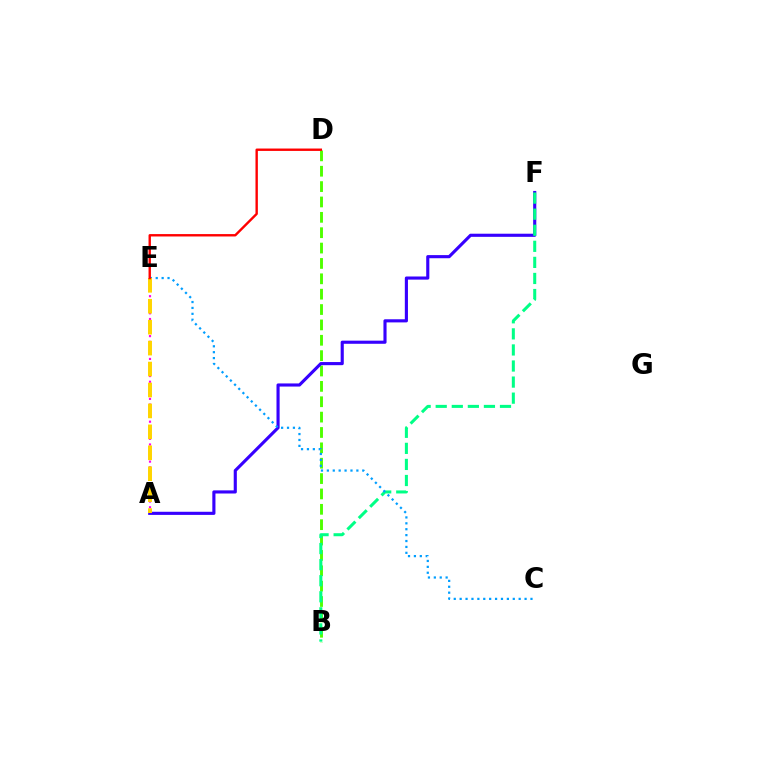{('B', 'D'): [{'color': '#4fff00', 'line_style': 'dashed', 'thickness': 2.09}], ('A', 'F'): [{'color': '#3700ff', 'line_style': 'solid', 'thickness': 2.25}], ('B', 'F'): [{'color': '#00ff86', 'line_style': 'dashed', 'thickness': 2.18}], ('C', 'E'): [{'color': '#009eff', 'line_style': 'dotted', 'thickness': 1.6}], ('A', 'E'): [{'color': '#ff00ed', 'line_style': 'dotted', 'thickness': 1.55}, {'color': '#ffd500', 'line_style': 'dashed', 'thickness': 2.84}], ('D', 'E'): [{'color': '#ff0000', 'line_style': 'solid', 'thickness': 1.72}]}